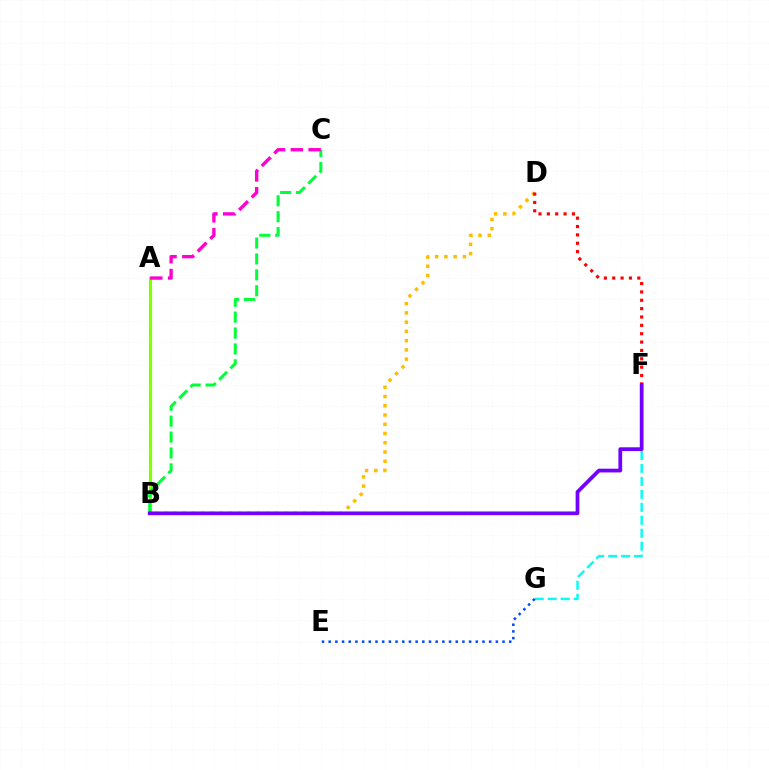{('B', 'D'): [{'color': '#ffbd00', 'line_style': 'dotted', 'thickness': 2.51}], ('F', 'G'): [{'color': '#00fff6', 'line_style': 'dashed', 'thickness': 1.76}], ('A', 'B'): [{'color': '#84ff00', 'line_style': 'solid', 'thickness': 2.3}], ('B', 'C'): [{'color': '#00ff39', 'line_style': 'dashed', 'thickness': 2.16}], ('D', 'F'): [{'color': '#ff0000', 'line_style': 'dotted', 'thickness': 2.27}], ('E', 'G'): [{'color': '#004bff', 'line_style': 'dotted', 'thickness': 1.82}], ('A', 'C'): [{'color': '#ff00cf', 'line_style': 'dashed', 'thickness': 2.42}], ('B', 'F'): [{'color': '#7200ff', 'line_style': 'solid', 'thickness': 2.7}]}